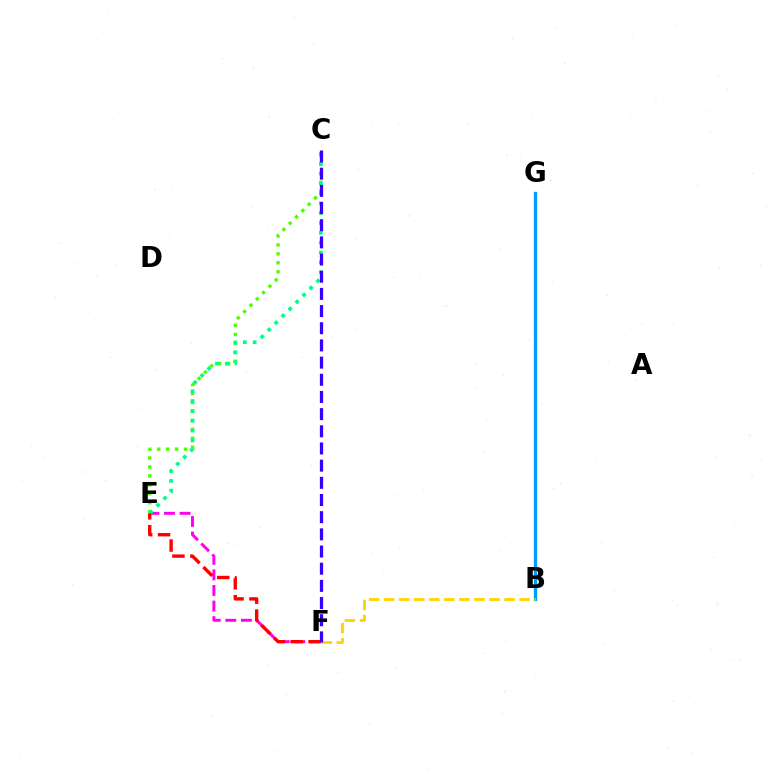{('C', 'E'): [{'color': '#4fff00', 'line_style': 'dotted', 'thickness': 2.43}, {'color': '#00ff86', 'line_style': 'dotted', 'thickness': 2.68}], ('E', 'F'): [{'color': '#ff00ed', 'line_style': 'dashed', 'thickness': 2.12}, {'color': '#ff0000', 'line_style': 'dashed', 'thickness': 2.43}], ('B', 'G'): [{'color': '#009eff', 'line_style': 'solid', 'thickness': 2.4}], ('B', 'F'): [{'color': '#ffd500', 'line_style': 'dashed', 'thickness': 2.04}], ('C', 'F'): [{'color': '#3700ff', 'line_style': 'dashed', 'thickness': 2.33}]}